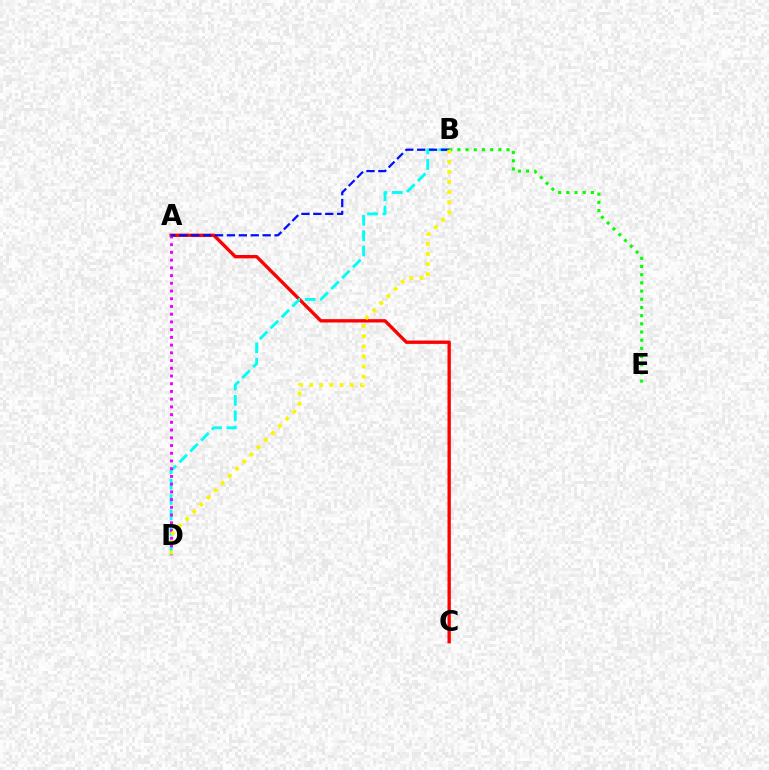{('A', 'C'): [{'color': '#ff0000', 'line_style': 'solid', 'thickness': 2.41}], ('B', 'D'): [{'color': '#00fff6', 'line_style': 'dashed', 'thickness': 2.09}, {'color': '#fcf500', 'line_style': 'dotted', 'thickness': 2.75}], ('A', 'D'): [{'color': '#ee00ff', 'line_style': 'dotted', 'thickness': 2.1}], ('B', 'E'): [{'color': '#08ff00', 'line_style': 'dotted', 'thickness': 2.22}], ('A', 'B'): [{'color': '#0010ff', 'line_style': 'dashed', 'thickness': 1.62}]}